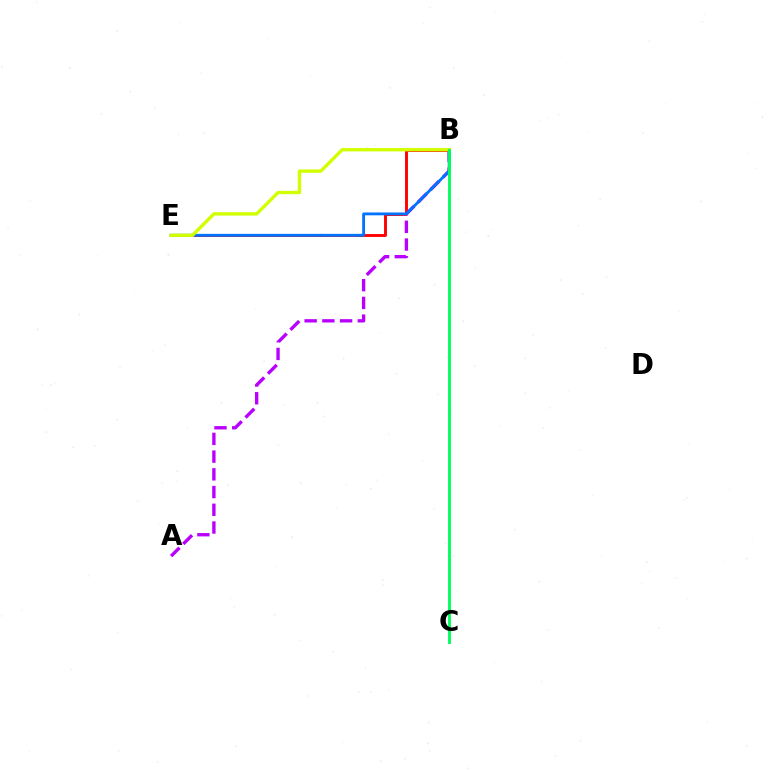{('B', 'E'): [{'color': '#ff0000', 'line_style': 'solid', 'thickness': 2.08}, {'color': '#0074ff', 'line_style': 'solid', 'thickness': 2.04}, {'color': '#d1ff00', 'line_style': 'solid', 'thickness': 2.41}], ('A', 'B'): [{'color': '#b900ff', 'line_style': 'dashed', 'thickness': 2.41}], ('B', 'C'): [{'color': '#00ff5c', 'line_style': 'solid', 'thickness': 2.08}]}